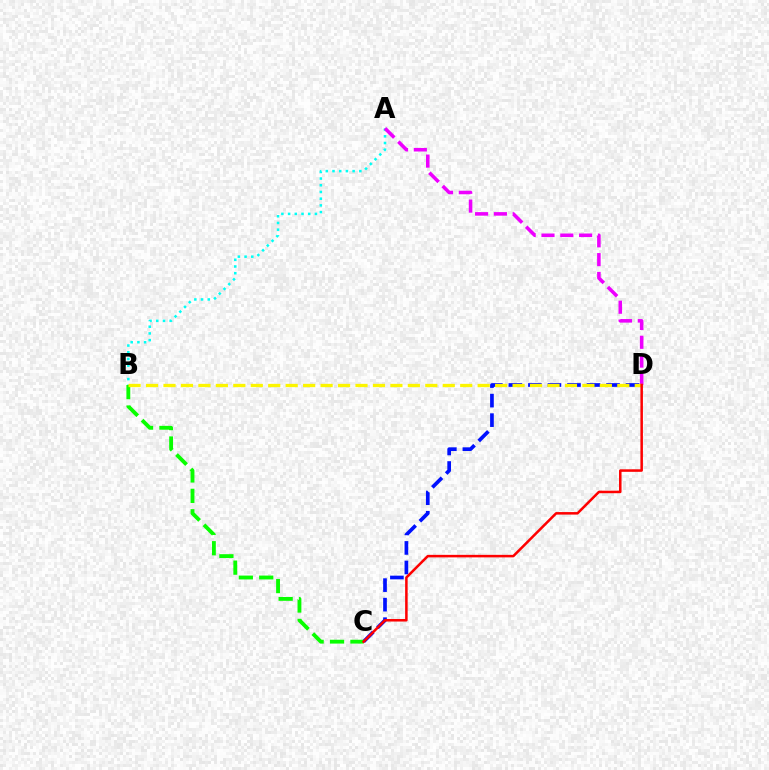{('A', 'B'): [{'color': '#00fff6', 'line_style': 'dotted', 'thickness': 1.82}], ('A', 'D'): [{'color': '#ee00ff', 'line_style': 'dashed', 'thickness': 2.56}], ('C', 'D'): [{'color': '#0010ff', 'line_style': 'dashed', 'thickness': 2.65}, {'color': '#ff0000', 'line_style': 'solid', 'thickness': 1.81}], ('B', 'C'): [{'color': '#08ff00', 'line_style': 'dashed', 'thickness': 2.77}], ('B', 'D'): [{'color': '#fcf500', 'line_style': 'dashed', 'thickness': 2.37}]}